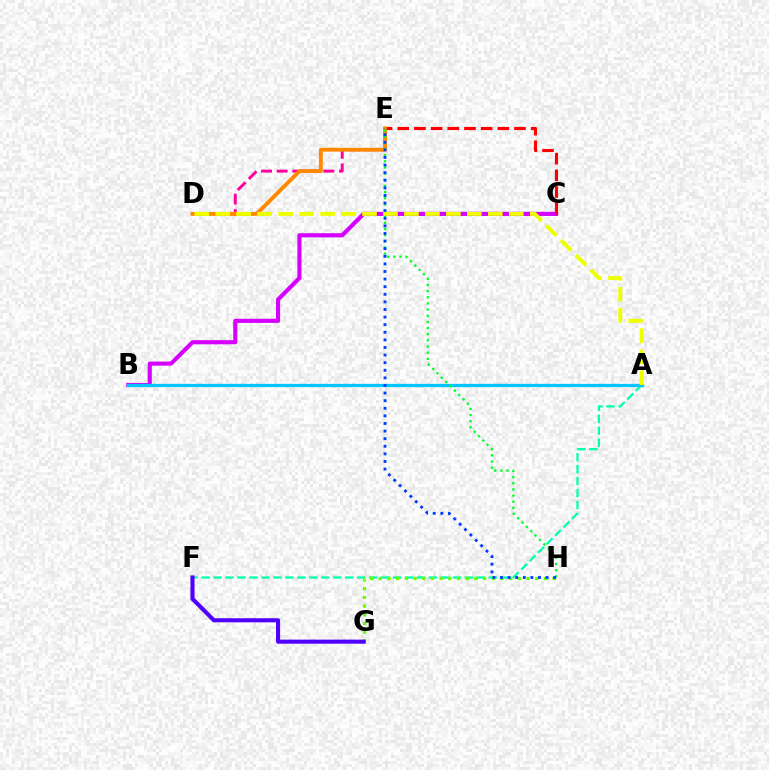{('A', 'F'): [{'color': '#00ffaf', 'line_style': 'dashed', 'thickness': 1.63}], ('G', 'H'): [{'color': '#66ff00', 'line_style': 'dotted', 'thickness': 2.36}], ('D', 'E'): [{'color': '#ff00a0', 'line_style': 'dashed', 'thickness': 2.12}, {'color': '#ff8800', 'line_style': 'solid', 'thickness': 2.79}], ('B', 'C'): [{'color': '#d600ff', 'line_style': 'solid', 'thickness': 2.97}], ('C', 'E'): [{'color': '#ff0000', 'line_style': 'dashed', 'thickness': 2.27}], ('A', 'B'): [{'color': '#00c7ff', 'line_style': 'solid', 'thickness': 2.37}], ('F', 'G'): [{'color': '#4f00ff', 'line_style': 'solid', 'thickness': 2.94}], ('E', 'H'): [{'color': '#00ff27', 'line_style': 'dotted', 'thickness': 1.67}, {'color': '#003fff', 'line_style': 'dotted', 'thickness': 2.06}], ('A', 'D'): [{'color': '#eeff00', 'line_style': 'dashed', 'thickness': 2.85}]}